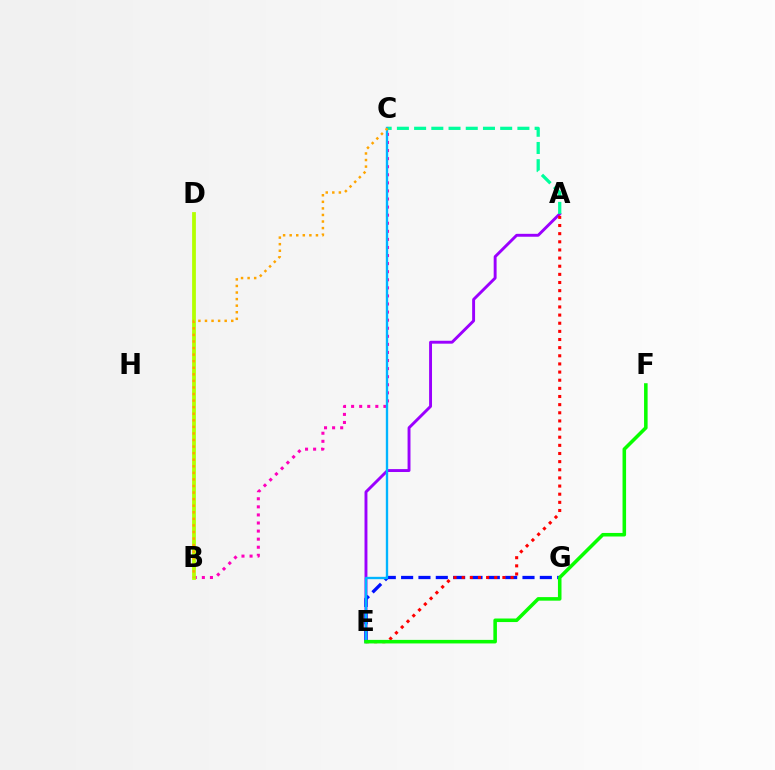{('B', 'C'): [{'color': '#ff00bd', 'line_style': 'dotted', 'thickness': 2.19}, {'color': '#ffa500', 'line_style': 'dotted', 'thickness': 1.79}], ('A', 'E'): [{'color': '#9b00ff', 'line_style': 'solid', 'thickness': 2.1}, {'color': '#ff0000', 'line_style': 'dotted', 'thickness': 2.21}], ('B', 'D'): [{'color': '#b3ff00', 'line_style': 'solid', 'thickness': 2.71}], ('E', 'G'): [{'color': '#0010ff', 'line_style': 'dashed', 'thickness': 2.36}], ('A', 'C'): [{'color': '#00ff9d', 'line_style': 'dashed', 'thickness': 2.34}], ('C', 'E'): [{'color': '#00b5ff', 'line_style': 'solid', 'thickness': 1.69}], ('E', 'F'): [{'color': '#08ff00', 'line_style': 'solid', 'thickness': 2.56}]}